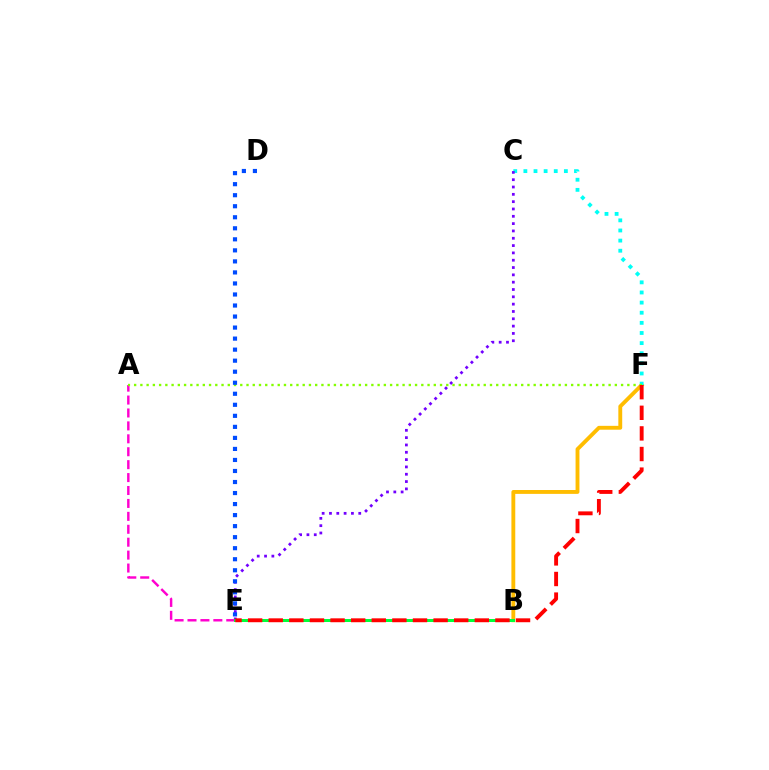{('A', 'E'): [{'color': '#ff00cf', 'line_style': 'dashed', 'thickness': 1.76}], ('B', 'F'): [{'color': '#ffbd00', 'line_style': 'solid', 'thickness': 2.78}], ('C', 'F'): [{'color': '#00fff6', 'line_style': 'dotted', 'thickness': 2.75}], ('C', 'E'): [{'color': '#7200ff', 'line_style': 'dotted', 'thickness': 1.99}], ('A', 'F'): [{'color': '#84ff00', 'line_style': 'dotted', 'thickness': 1.7}], ('D', 'E'): [{'color': '#004bff', 'line_style': 'dotted', 'thickness': 3.0}], ('B', 'E'): [{'color': '#00ff39', 'line_style': 'solid', 'thickness': 2.16}], ('E', 'F'): [{'color': '#ff0000', 'line_style': 'dashed', 'thickness': 2.8}]}